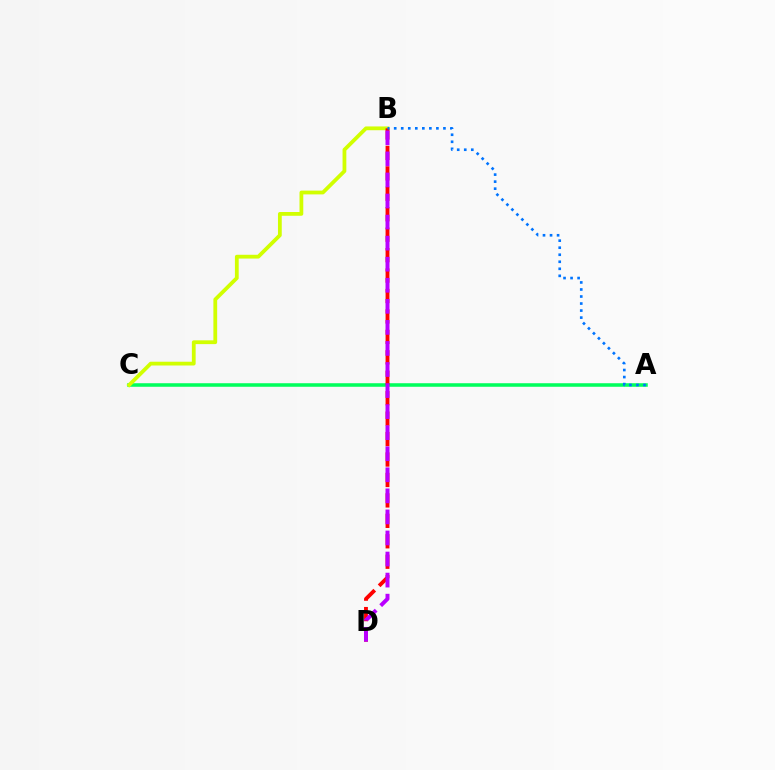{('A', 'C'): [{'color': '#00ff5c', 'line_style': 'solid', 'thickness': 2.55}], ('B', 'C'): [{'color': '#d1ff00', 'line_style': 'solid', 'thickness': 2.72}], ('B', 'D'): [{'color': '#ff0000', 'line_style': 'dashed', 'thickness': 2.78}, {'color': '#b900ff', 'line_style': 'dashed', 'thickness': 2.86}], ('A', 'B'): [{'color': '#0074ff', 'line_style': 'dotted', 'thickness': 1.91}]}